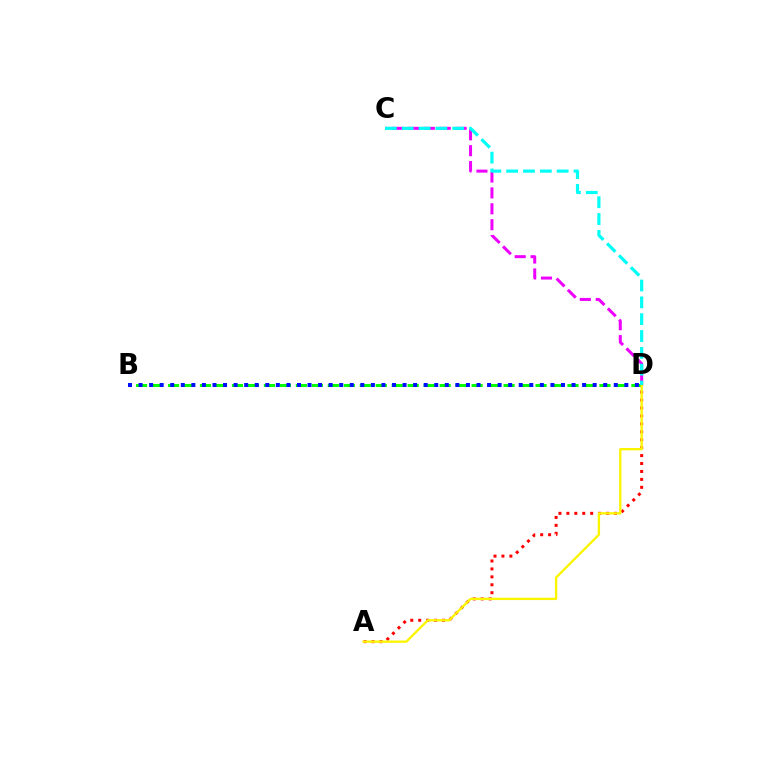{('C', 'D'): [{'color': '#ee00ff', 'line_style': 'dashed', 'thickness': 2.16}, {'color': '#00fff6', 'line_style': 'dashed', 'thickness': 2.29}], ('A', 'D'): [{'color': '#ff0000', 'line_style': 'dotted', 'thickness': 2.16}, {'color': '#fcf500', 'line_style': 'solid', 'thickness': 1.69}], ('B', 'D'): [{'color': '#08ff00', 'line_style': 'dashed', 'thickness': 2.17}, {'color': '#0010ff', 'line_style': 'dotted', 'thickness': 2.87}]}